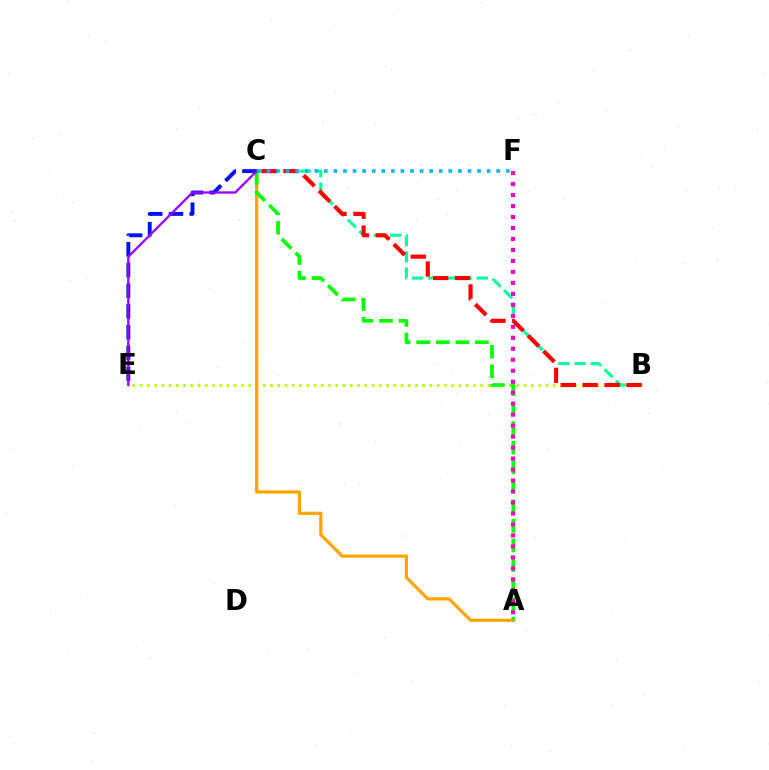{('B', 'E'): [{'color': '#b3ff00', 'line_style': 'dotted', 'thickness': 1.97}], ('A', 'C'): [{'color': '#ffa500', 'line_style': 'solid', 'thickness': 2.32}, {'color': '#08ff00', 'line_style': 'dashed', 'thickness': 2.66}], ('B', 'C'): [{'color': '#00ff9d', 'line_style': 'dashed', 'thickness': 2.2}, {'color': '#ff0000', 'line_style': 'dashed', 'thickness': 2.97}], ('A', 'F'): [{'color': '#ff00bd', 'line_style': 'dotted', 'thickness': 2.98}], ('C', 'E'): [{'color': '#0010ff', 'line_style': 'dashed', 'thickness': 2.82}, {'color': '#9b00ff', 'line_style': 'solid', 'thickness': 1.68}], ('C', 'F'): [{'color': '#00b5ff', 'line_style': 'dotted', 'thickness': 2.6}]}